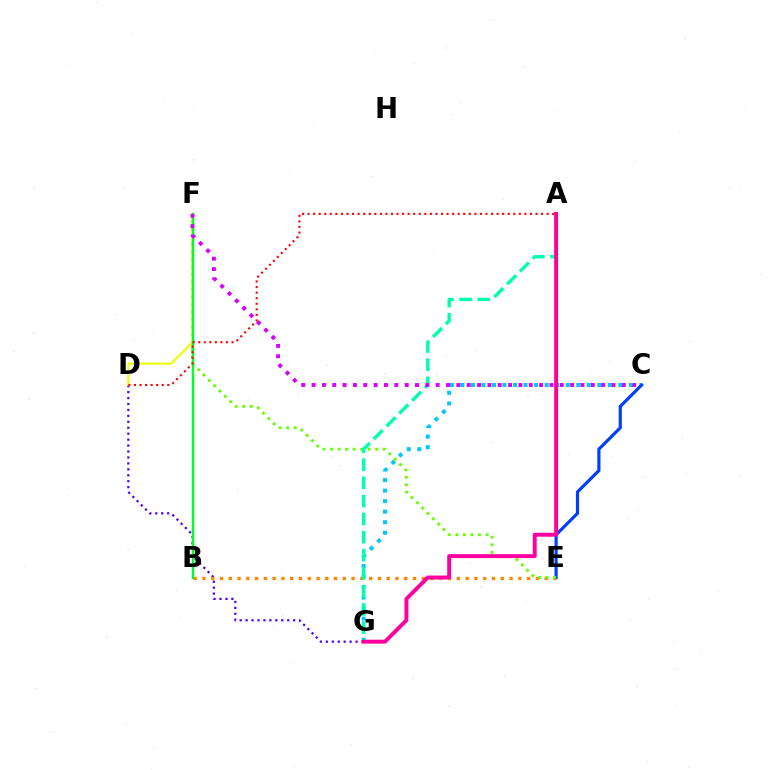{('D', 'G'): [{'color': '#4f00ff', 'line_style': 'dotted', 'thickness': 1.61}], ('C', 'G'): [{'color': '#00c7ff', 'line_style': 'dotted', 'thickness': 2.86}], ('B', 'E'): [{'color': '#ff8800', 'line_style': 'dotted', 'thickness': 2.38}], ('C', 'E'): [{'color': '#003fff', 'line_style': 'solid', 'thickness': 2.28}], ('E', 'F'): [{'color': '#66ff00', 'line_style': 'dotted', 'thickness': 2.05}], ('D', 'F'): [{'color': '#eeff00', 'line_style': 'solid', 'thickness': 1.54}], ('A', 'G'): [{'color': '#00ffaf', 'line_style': 'dashed', 'thickness': 2.46}, {'color': '#ff00a0', 'line_style': 'solid', 'thickness': 2.83}], ('B', 'F'): [{'color': '#00ff27', 'line_style': 'solid', 'thickness': 1.76}], ('C', 'F'): [{'color': '#d600ff', 'line_style': 'dotted', 'thickness': 2.81}], ('A', 'D'): [{'color': '#ff0000', 'line_style': 'dotted', 'thickness': 1.51}]}